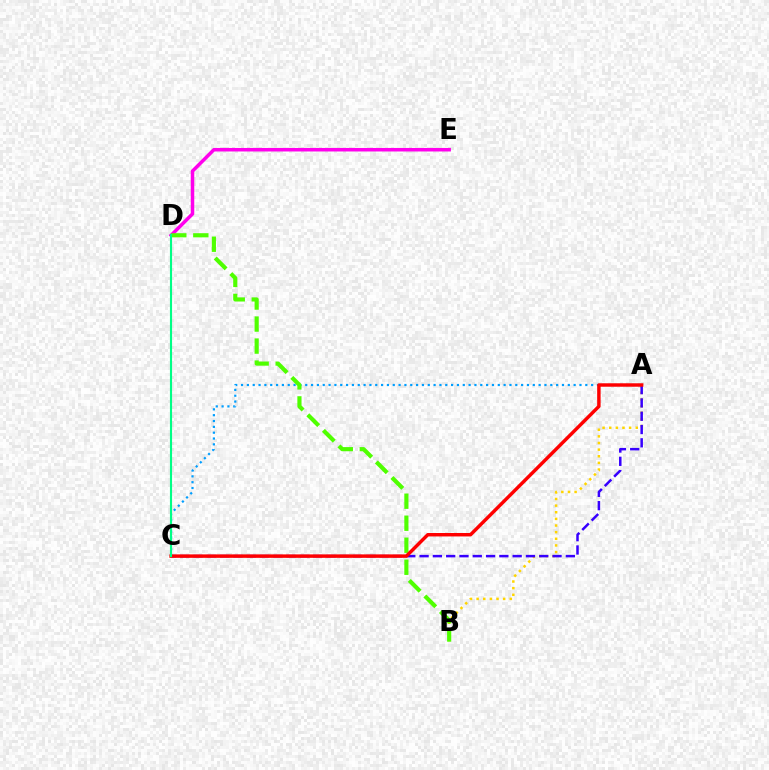{('D', 'E'): [{'color': '#ff00ed', 'line_style': 'solid', 'thickness': 2.53}], ('A', 'C'): [{'color': '#009eff', 'line_style': 'dotted', 'thickness': 1.59}, {'color': '#3700ff', 'line_style': 'dashed', 'thickness': 1.81}, {'color': '#ff0000', 'line_style': 'solid', 'thickness': 2.48}], ('A', 'B'): [{'color': '#ffd500', 'line_style': 'dotted', 'thickness': 1.8}], ('B', 'D'): [{'color': '#4fff00', 'line_style': 'dashed', 'thickness': 2.99}], ('C', 'D'): [{'color': '#00ff86', 'line_style': 'solid', 'thickness': 1.53}]}